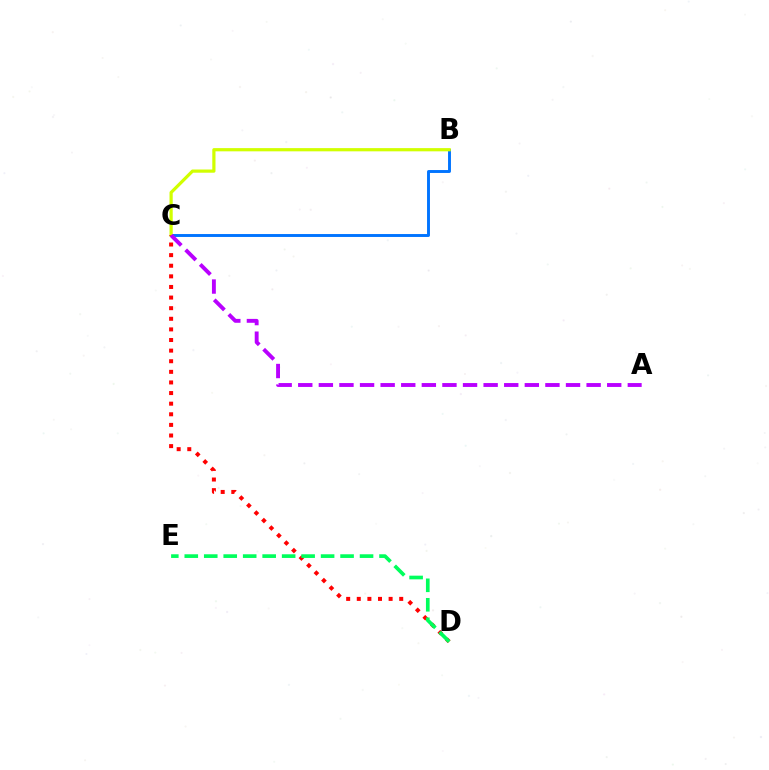{('B', 'C'): [{'color': '#0074ff', 'line_style': 'solid', 'thickness': 2.1}, {'color': '#d1ff00', 'line_style': 'solid', 'thickness': 2.31}], ('C', 'D'): [{'color': '#ff0000', 'line_style': 'dotted', 'thickness': 2.88}], ('A', 'C'): [{'color': '#b900ff', 'line_style': 'dashed', 'thickness': 2.8}], ('D', 'E'): [{'color': '#00ff5c', 'line_style': 'dashed', 'thickness': 2.65}]}